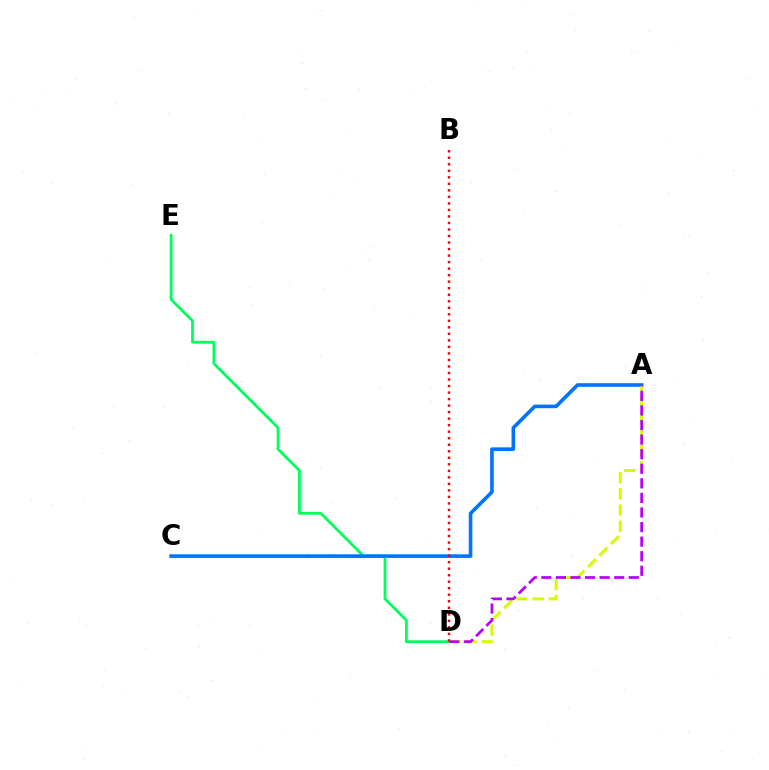{('D', 'E'): [{'color': '#00ff5c', 'line_style': 'solid', 'thickness': 2.02}], ('A', 'C'): [{'color': '#0074ff', 'line_style': 'solid', 'thickness': 2.6}], ('A', 'D'): [{'color': '#d1ff00', 'line_style': 'dashed', 'thickness': 2.2}, {'color': '#b900ff', 'line_style': 'dashed', 'thickness': 1.98}], ('B', 'D'): [{'color': '#ff0000', 'line_style': 'dotted', 'thickness': 1.77}]}